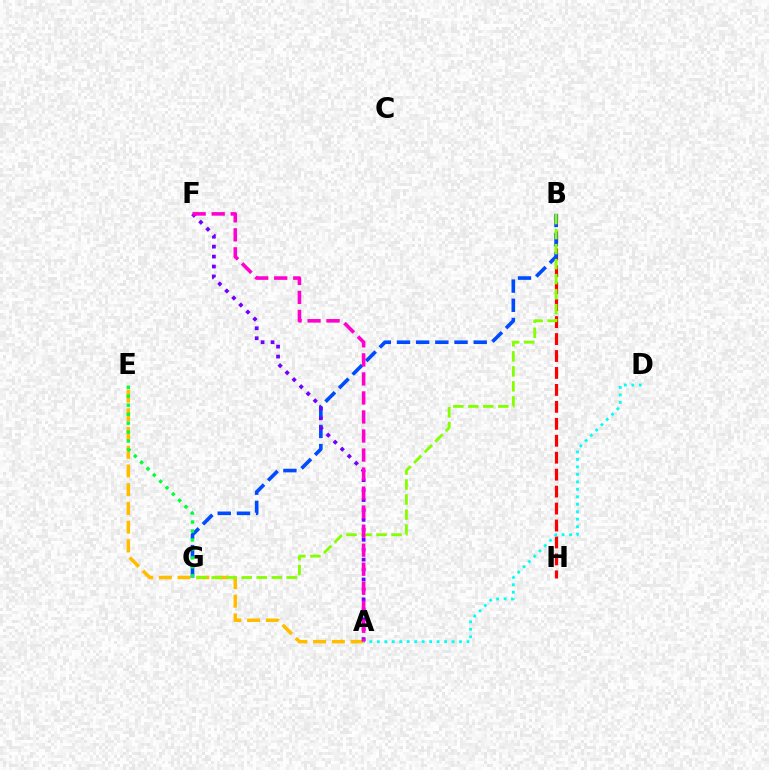{('B', 'H'): [{'color': '#ff0000', 'line_style': 'dashed', 'thickness': 2.3}], ('A', 'E'): [{'color': '#ffbd00', 'line_style': 'dashed', 'thickness': 2.54}], ('B', 'G'): [{'color': '#004bff', 'line_style': 'dashed', 'thickness': 2.61}, {'color': '#84ff00', 'line_style': 'dashed', 'thickness': 2.04}], ('A', 'D'): [{'color': '#00fff6', 'line_style': 'dotted', 'thickness': 2.03}], ('A', 'F'): [{'color': '#7200ff', 'line_style': 'dotted', 'thickness': 2.7}, {'color': '#ff00cf', 'line_style': 'dashed', 'thickness': 2.58}], ('E', 'G'): [{'color': '#00ff39', 'line_style': 'dotted', 'thickness': 2.44}]}